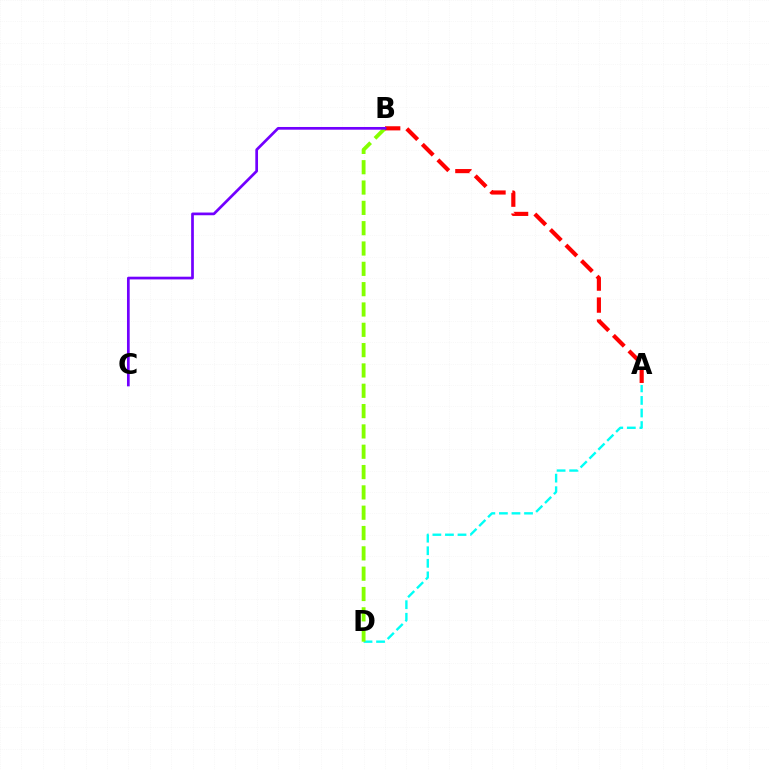{('A', 'D'): [{'color': '#00fff6', 'line_style': 'dashed', 'thickness': 1.71}], ('B', 'D'): [{'color': '#84ff00', 'line_style': 'dashed', 'thickness': 2.76}], ('A', 'B'): [{'color': '#ff0000', 'line_style': 'dashed', 'thickness': 2.99}], ('B', 'C'): [{'color': '#7200ff', 'line_style': 'solid', 'thickness': 1.95}]}